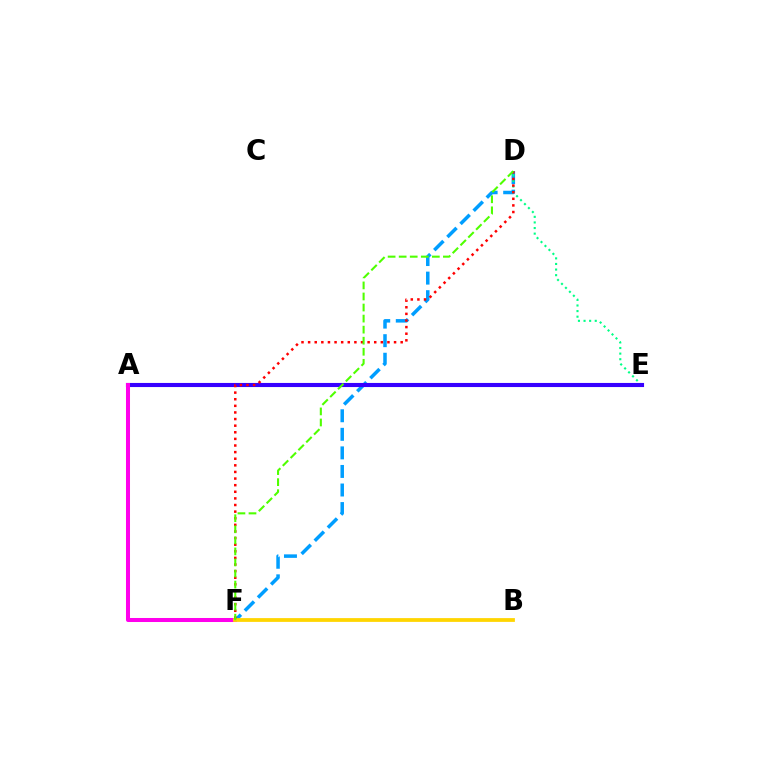{('D', 'F'): [{'color': '#009eff', 'line_style': 'dashed', 'thickness': 2.52}, {'color': '#ff0000', 'line_style': 'dotted', 'thickness': 1.8}, {'color': '#4fff00', 'line_style': 'dashed', 'thickness': 1.5}], ('D', 'E'): [{'color': '#00ff86', 'line_style': 'dotted', 'thickness': 1.52}], ('A', 'E'): [{'color': '#3700ff', 'line_style': 'solid', 'thickness': 2.95}], ('A', 'F'): [{'color': '#ff00ed', 'line_style': 'solid', 'thickness': 2.9}], ('B', 'F'): [{'color': '#ffd500', 'line_style': 'solid', 'thickness': 2.72}]}